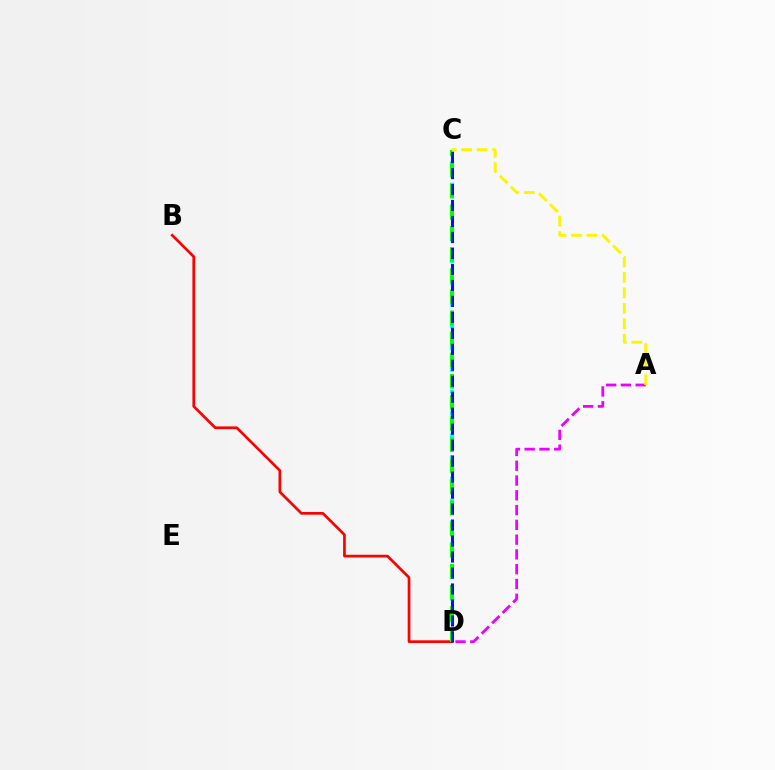{('B', 'D'): [{'color': '#ff0000', 'line_style': 'solid', 'thickness': 1.95}], ('C', 'D'): [{'color': '#00fff6', 'line_style': 'dotted', 'thickness': 2.96}, {'color': '#08ff00', 'line_style': 'dashed', 'thickness': 2.87}, {'color': '#0010ff', 'line_style': 'dashed', 'thickness': 2.17}], ('A', 'D'): [{'color': '#ee00ff', 'line_style': 'dashed', 'thickness': 2.01}], ('A', 'C'): [{'color': '#fcf500', 'line_style': 'dashed', 'thickness': 2.1}]}